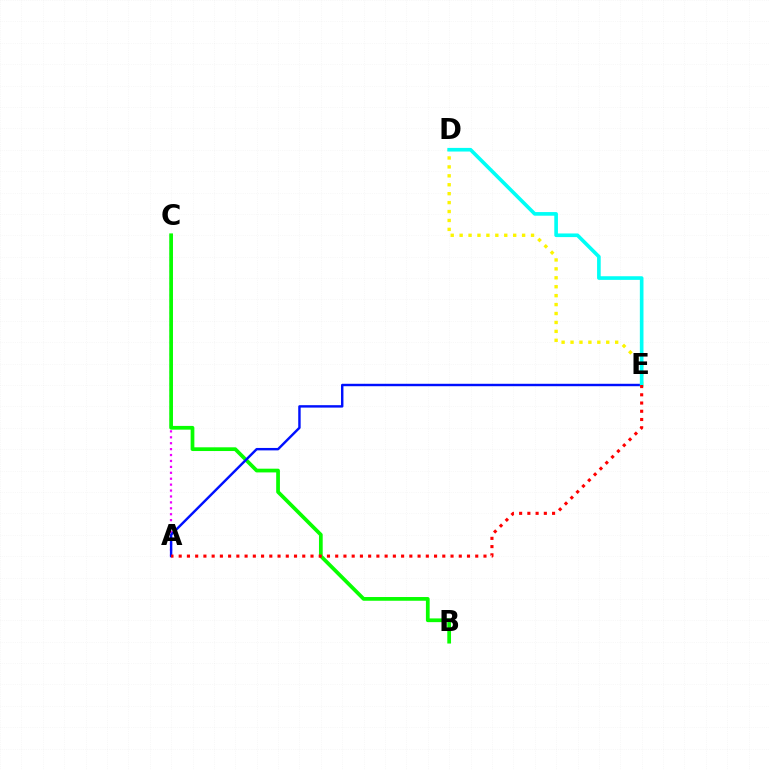{('A', 'C'): [{'color': '#ee00ff', 'line_style': 'dotted', 'thickness': 1.61}], ('B', 'C'): [{'color': '#08ff00', 'line_style': 'solid', 'thickness': 2.69}], ('A', 'E'): [{'color': '#0010ff', 'line_style': 'solid', 'thickness': 1.75}, {'color': '#ff0000', 'line_style': 'dotted', 'thickness': 2.24}], ('D', 'E'): [{'color': '#fcf500', 'line_style': 'dotted', 'thickness': 2.43}, {'color': '#00fff6', 'line_style': 'solid', 'thickness': 2.62}]}